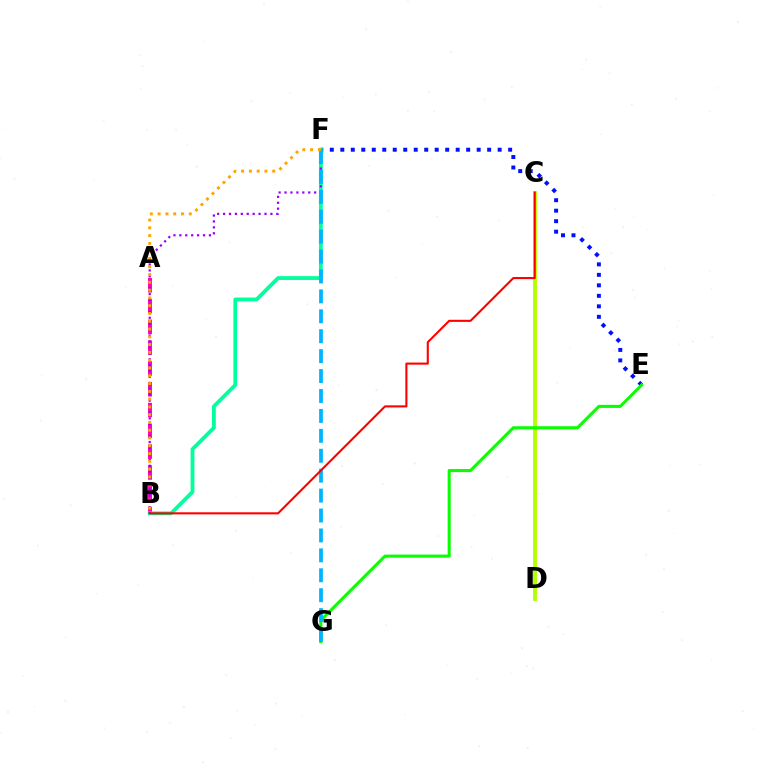{('A', 'B'): [{'color': '#ff00bd', 'line_style': 'dashed', 'thickness': 2.83}], ('E', 'F'): [{'color': '#0010ff', 'line_style': 'dotted', 'thickness': 2.85}], ('C', 'D'): [{'color': '#b3ff00', 'line_style': 'solid', 'thickness': 2.8}], ('E', 'G'): [{'color': '#08ff00', 'line_style': 'solid', 'thickness': 2.2}], ('B', 'F'): [{'color': '#00ff9d', 'line_style': 'solid', 'thickness': 2.73}, {'color': '#9b00ff', 'line_style': 'dotted', 'thickness': 1.61}, {'color': '#ffa500', 'line_style': 'dotted', 'thickness': 2.11}], ('F', 'G'): [{'color': '#00b5ff', 'line_style': 'dashed', 'thickness': 2.71}], ('B', 'C'): [{'color': '#ff0000', 'line_style': 'solid', 'thickness': 1.5}]}